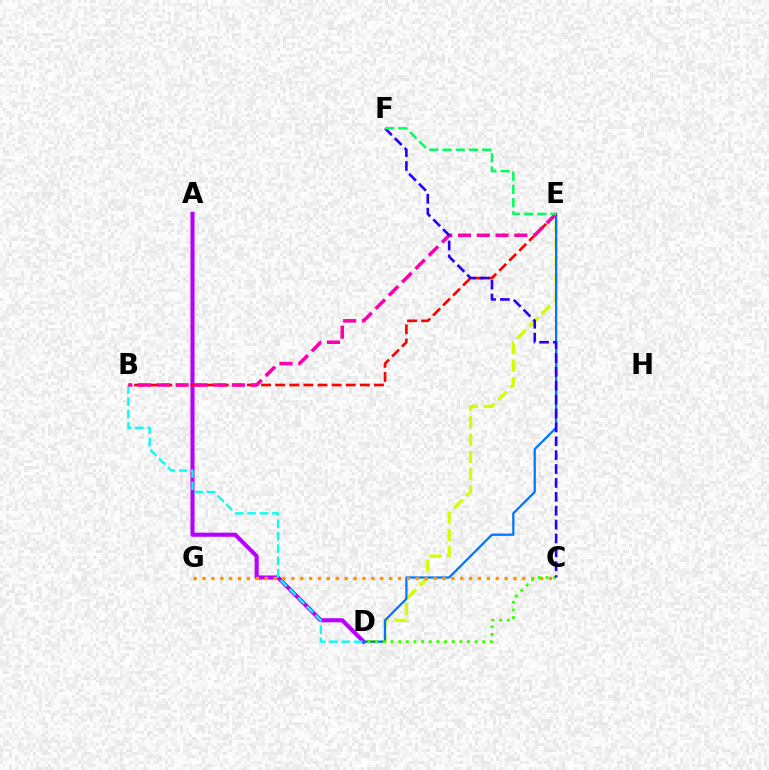{('D', 'E'): [{'color': '#d1ff00', 'line_style': 'dashed', 'thickness': 2.36}, {'color': '#0074ff', 'line_style': 'solid', 'thickness': 1.61}], ('A', 'D'): [{'color': '#b900ff', 'line_style': 'solid', 'thickness': 2.95}], ('B', 'E'): [{'color': '#ff0000', 'line_style': 'dashed', 'thickness': 1.92}, {'color': '#ff00ac', 'line_style': 'dashed', 'thickness': 2.55}], ('B', 'D'): [{'color': '#00fff6', 'line_style': 'dashed', 'thickness': 1.68}], ('C', 'G'): [{'color': '#ff9400', 'line_style': 'dotted', 'thickness': 2.41}], ('C', 'D'): [{'color': '#3dff00', 'line_style': 'dotted', 'thickness': 2.08}], ('C', 'F'): [{'color': '#2500ff', 'line_style': 'dashed', 'thickness': 1.89}], ('E', 'F'): [{'color': '#00ff5c', 'line_style': 'dashed', 'thickness': 1.8}]}